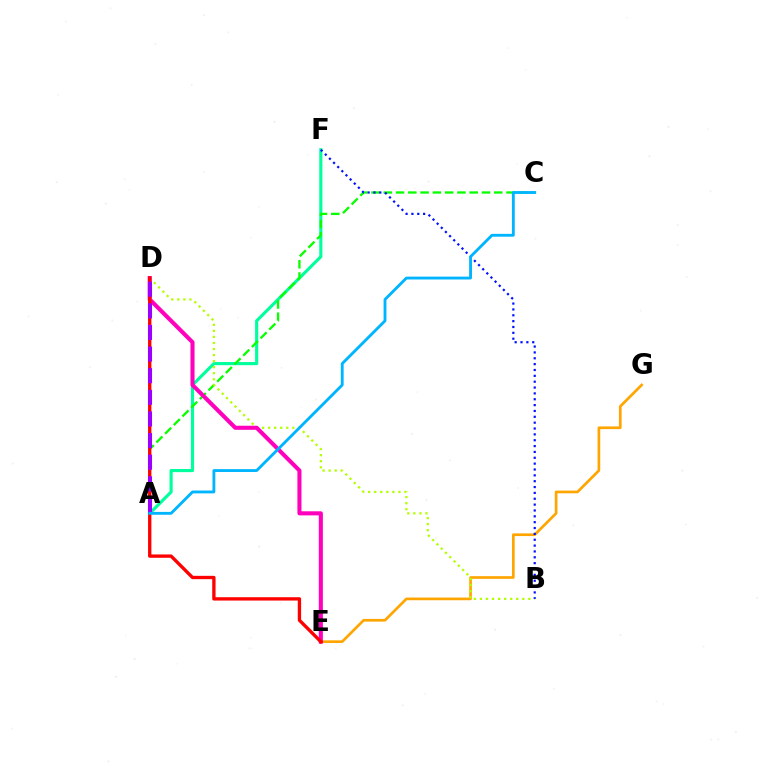{('A', 'F'): [{'color': '#00ff9d', 'line_style': 'solid', 'thickness': 2.25}], ('E', 'G'): [{'color': '#ffa500', 'line_style': 'solid', 'thickness': 1.93}], ('A', 'C'): [{'color': '#08ff00', 'line_style': 'dashed', 'thickness': 1.67}, {'color': '#00b5ff', 'line_style': 'solid', 'thickness': 2.05}], ('B', 'D'): [{'color': '#b3ff00', 'line_style': 'dotted', 'thickness': 1.64}], ('D', 'E'): [{'color': '#ff00bd', 'line_style': 'solid', 'thickness': 2.93}, {'color': '#ff0000', 'line_style': 'solid', 'thickness': 2.4}], ('B', 'F'): [{'color': '#0010ff', 'line_style': 'dotted', 'thickness': 1.59}], ('A', 'D'): [{'color': '#9b00ff', 'line_style': 'dashed', 'thickness': 2.94}]}